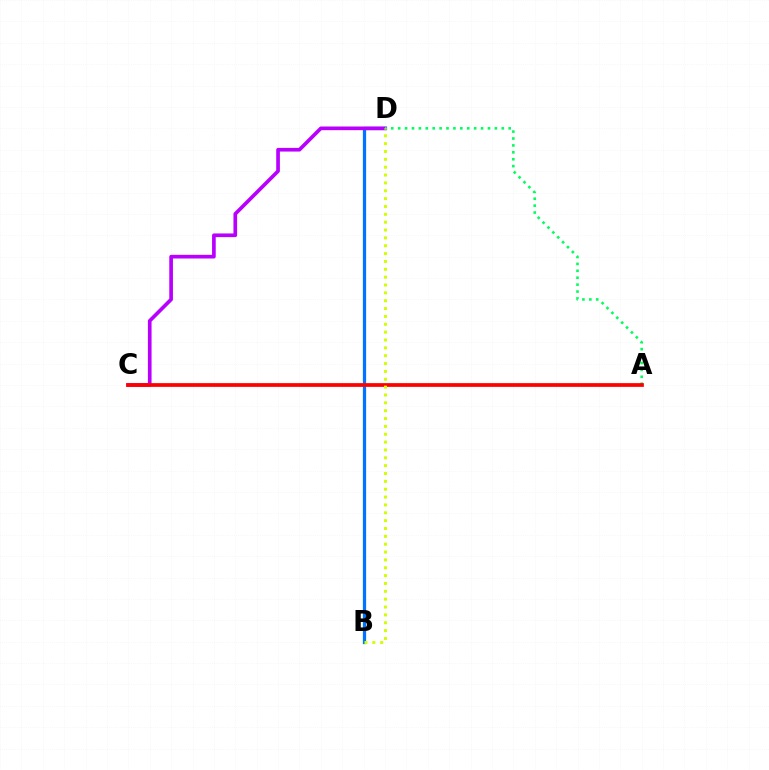{('B', 'D'): [{'color': '#0074ff', 'line_style': 'solid', 'thickness': 2.35}, {'color': '#d1ff00', 'line_style': 'dotted', 'thickness': 2.13}], ('C', 'D'): [{'color': '#b900ff', 'line_style': 'solid', 'thickness': 2.64}], ('A', 'D'): [{'color': '#00ff5c', 'line_style': 'dotted', 'thickness': 1.88}], ('A', 'C'): [{'color': '#ff0000', 'line_style': 'solid', 'thickness': 2.69}]}